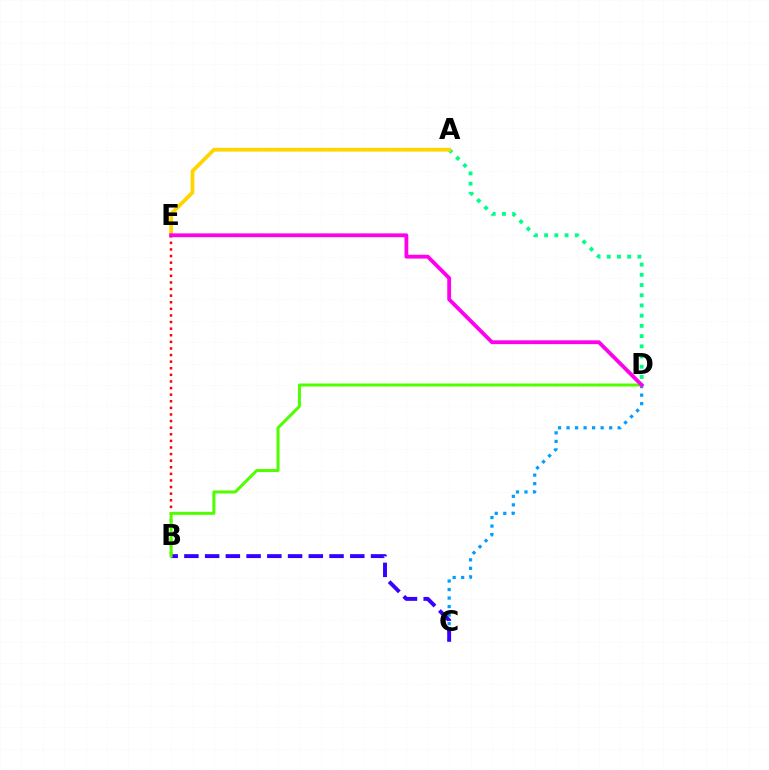{('A', 'D'): [{'color': '#00ff86', 'line_style': 'dotted', 'thickness': 2.78}], ('C', 'D'): [{'color': '#009eff', 'line_style': 'dotted', 'thickness': 2.31}], ('A', 'E'): [{'color': '#ffd500', 'line_style': 'solid', 'thickness': 2.72}], ('B', 'C'): [{'color': '#3700ff', 'line_style': 'dashed', 'thickness': 2.82}], ('B', 'E'): [{'color': '#ff0000', 'line_style': 'dotted', 'thickness': 1.79}], ('B', 'D'): [{'color': '#4fff00', 'line_style': 'solid', 'thickness': 2.17}], ('D', 'E'): [{'color': '#ff00ed', 'line_style': 'solid', 'thickness': 2.74}]}